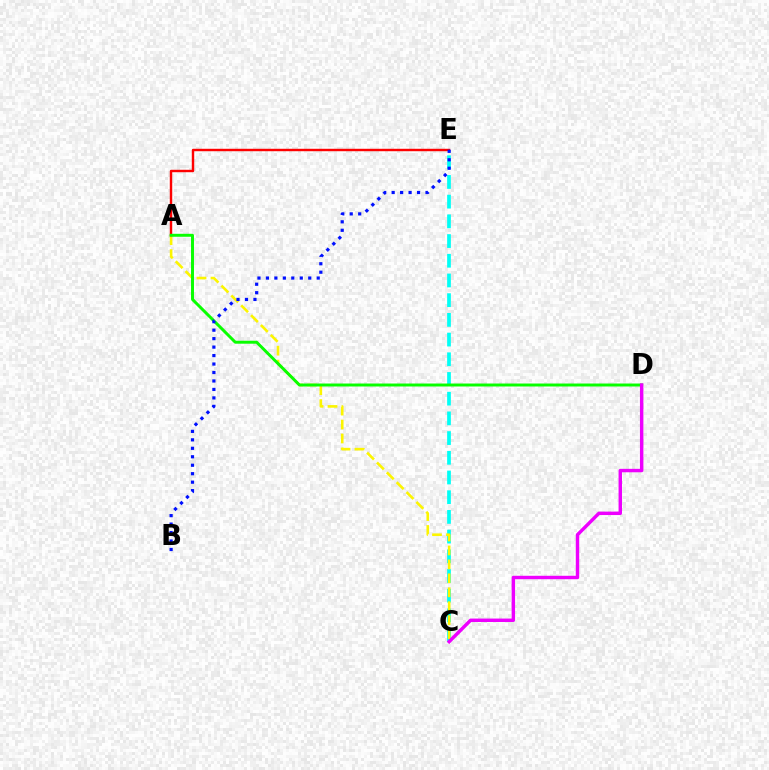{('C', 'E'): [{'color': '#00fff6', 'line_style': 'dashed', 'thickness': 2.68}], ('A', 'C'): [{'color': '#fcf500', 'line_style': 'dashed', 'thickness': 1.89}], ('A', 'E'): [{'color': '#ff0000', 'line_style': 'solid', 'thickness': 1.75}], ('A', 'D'): [{'color': '#08ff00', 'line_style': 'solid', 'thickness': 2.13}], ('B', 'E'): [{'color': '#0010ff', 'line_style': 'dotted', 'thickness': 2.3}], ('C', 'D'): [{'color': '#ee00ff', 'line_style': 'solid', 'thickness': 2.47}]}